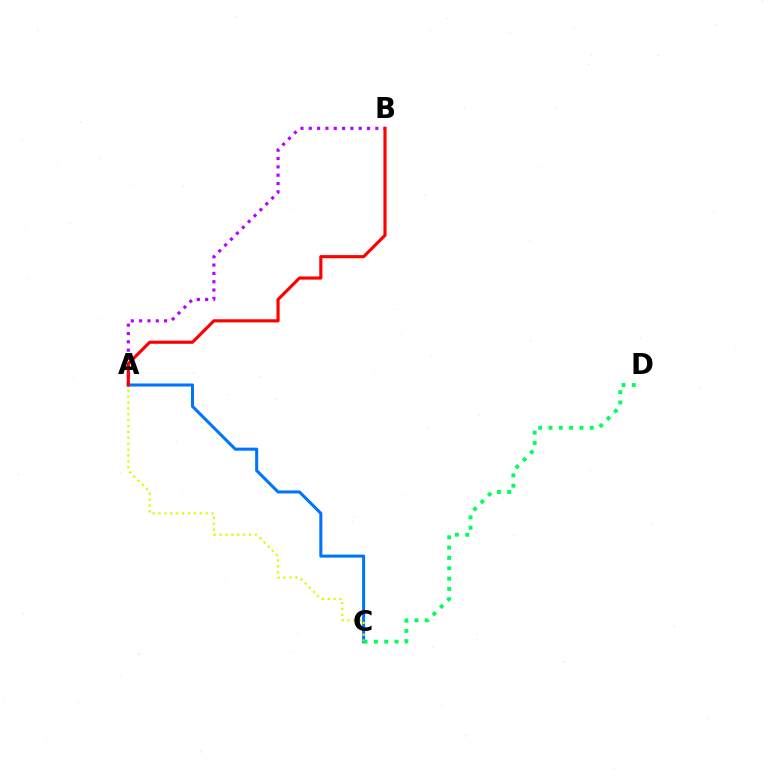{('A', 'C'): [{'color': '#0074ff', 'line_style': 'solid', 'thickness': 2.19}, {'color': '#d1ff00', 'line_style': 'dotted', 'thickness': 1.6}], ('A', 'B'): [{'color': '#b900ff', 'line_style': 'dotted', 'thickness': 2.26}, {'color': '#ff0000', 'line_style': 'solid', 'thickness': 2.26}], ('C', 'D'): [{'color': '#00ff5c', 'line_style': 'dotted', 'thickness': 2.8}]}